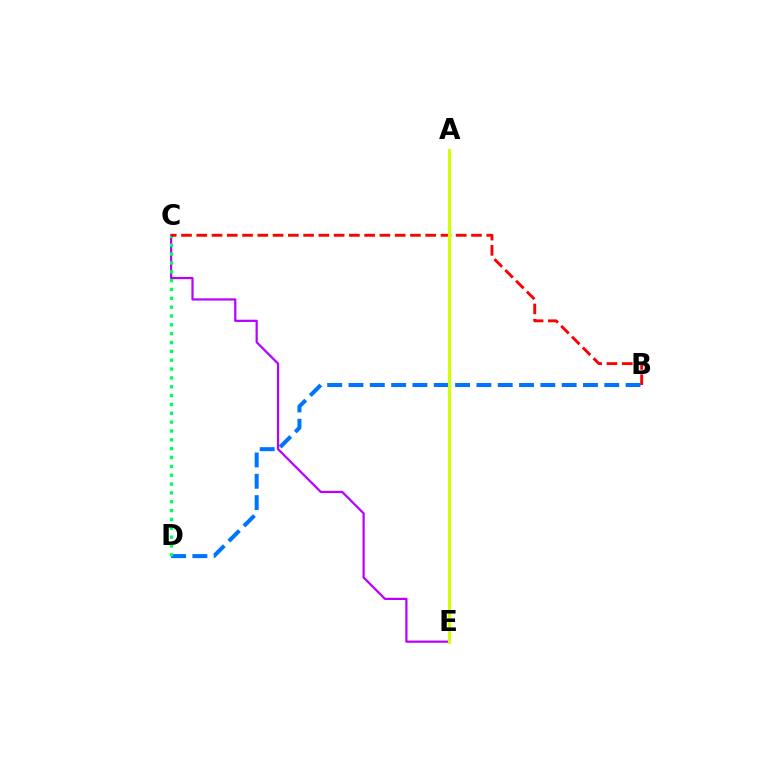{('B', 'D'): [{'color': '#0074ff', 'line_style': 'dashed', 'thickness': 2.9}], ('C', 'E'): [{'color': '#b900ff', 'line_style': 'solid', 'thickness': 1.6}], ('C', 'D'): [{'color': '#00ff5c', 'line_style': 'dotted', 'thickness': 2.4}], ('B', 'C'): [{'color': '#ff0000', 'line_style': 'dashed', 'thickness': 2.07}], ('A', 'E'): [{'color': '#d1ff00', 'line_style': 'solid', 'thickness': 2.24}]}